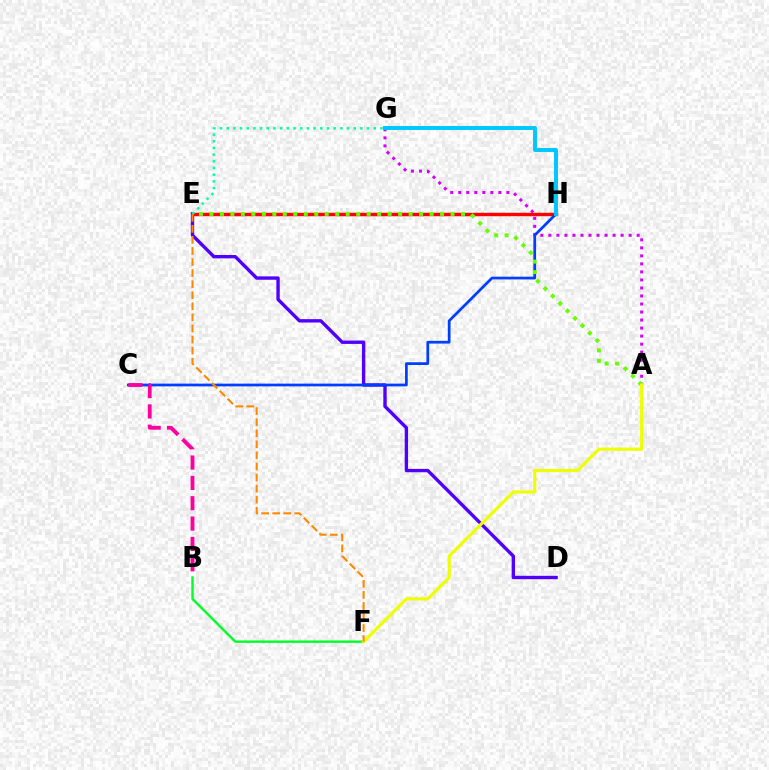{('A', 'G'): [{'color': '#d600ff', 'line_style': 'dotted', 'thickness': 2.18}], ('D', 'E'): [{'color': '#4f00ff', 'line_style': 'solid', 'thickness': 2.43}], ('E', 'H'): [{'color': '#ff0000', 'line_style': 'solid', 'thickness': 2.47}], ('C', 'H'): [{'color': '#003fff', 'line_style': 'solid', 'thickness': 1.97}], ('B', 'C'): [{'color': '#ff00a0', 'line_style': 'dashed', 'thickness': 2.76}], ('E', 'G'): [{'color': '#00ffaf', 'line_style': 'dotted', 'thickness': 1.82}], ('G', 'H'): [{'color': '#00c7ff', 'line_style': 'solid', 'thickness': 2.84}], ('A', 'E'): [{'color': '#66ff00', 'line_style': 'dotted', 'thickness': 2.85}], ('B', 'F'): [{'color': '#00ff27', 'line_style': 'solid', 'thickness': 1.73}], ('A', 'F'): [{'color': '#eeff00', 'line_style': 'solid', 'thickness': 2.27}], ('E', 'F'): [{'color': '#ff8800', 'line_style': 'dashed', 'thickness': 1.5}]}